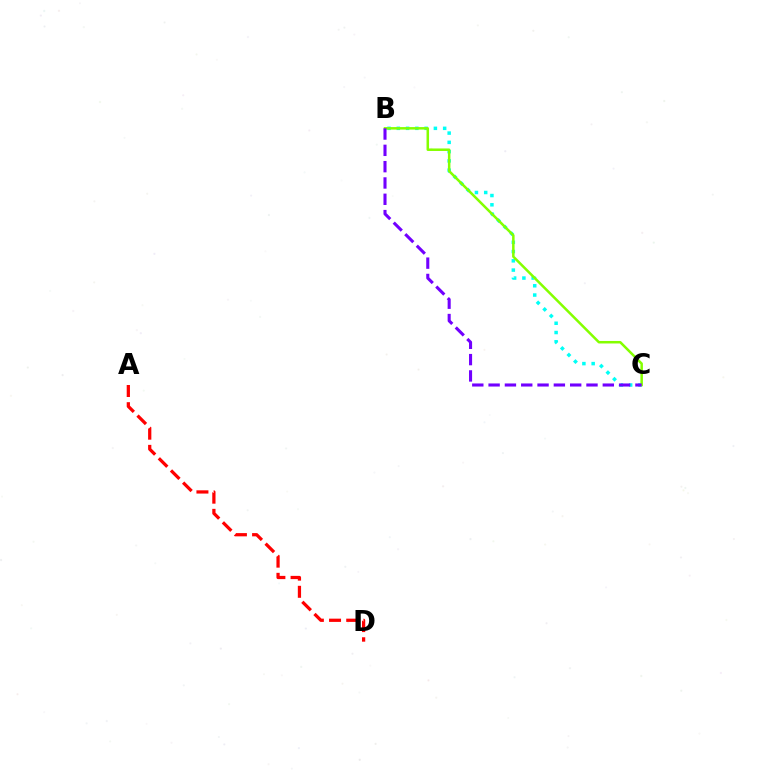{('B', 'C'): [{'color': '#00fff6', 'line_style': 'dotted', 'thickness': 2.52}, {'color': '#84ff00', 'line_style': 'solid', 'thickness': 1.81}, {'color': '#7200ff', 'line_style': 'dashed', 'thickness': 2.22}], ('A', 'D'): [{'color': '#ff0000', 'line_style': 'dashed', 'thickness': 2.33}]}